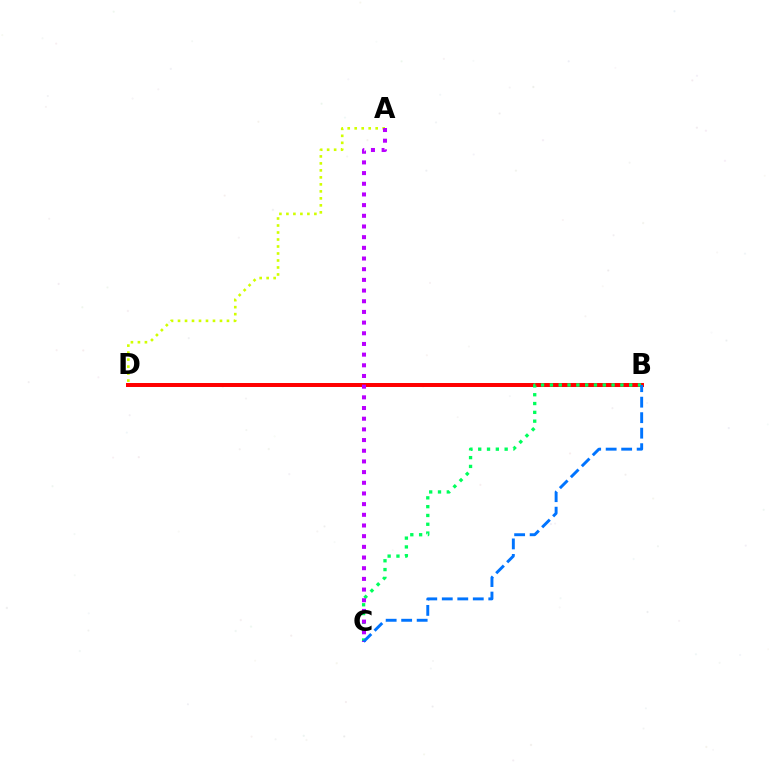{('A', 'D'): [{'color': '#d1ff00', 'line_style': 'dotted', 'thickness': 1.9}], ('B', 'D'): [{'color': '#ff0000', 'line_style': 'solid', 'thickness': 2.86}], ('B', 'C'): [{'color': '#00ff5c', 'line_style': 'dotted', 'thickness': 2.39}, {'color': '#0074ff', 'line_style': 'dashed', 'thickness': 2.11}], ('A', 'C'): [{'color': '#b900ff', 'line_style': 'dotted', 'thickness': 2.9}]}